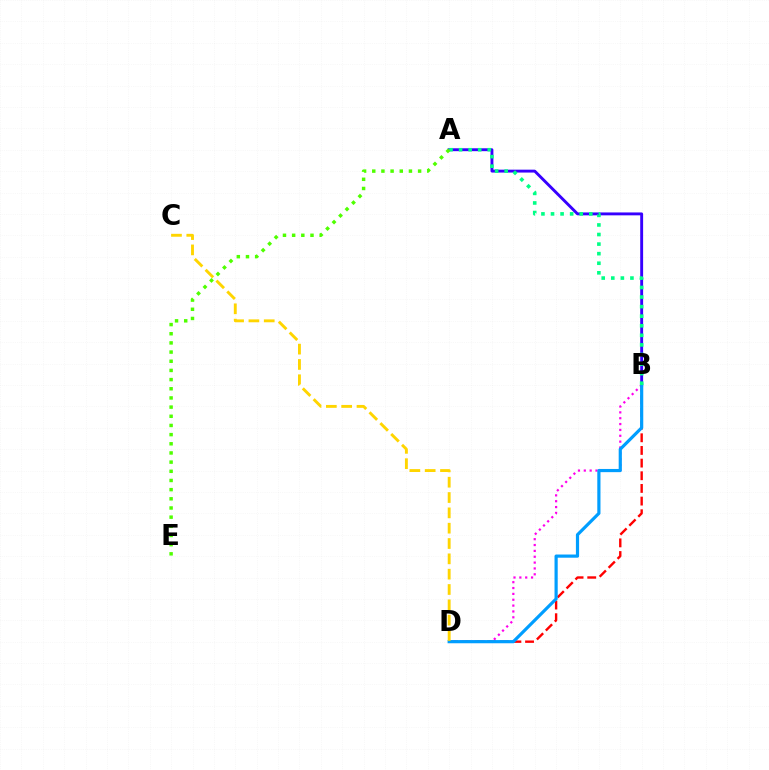{('A', 'B'): [{'color': '#3700ff', 'line_style': 'solid', 'thickness': 2.08}, {'color': '#00ff86', 'line_style': 'dotted', 'thickness': 2.6}], ('B', 'D'): [{'color': '#ff00ed', 'line_style': 'dotted', 'thickness': 1.59}, {'color': '#ff0000', 'line_style': 'dashed', 'thickness': 1.72}, {'color': '#009eff', 'line_style': 'solid', 'thickness': 2.29}], ('C', 'D'): [{'color': '#ffd500', 'line_style': 'dashed', 'thickness': 2.08}], ('A', 'E'): [{'color': '#4fff00', 'line_style': 'dotted', 'thickness': 2.49}]}